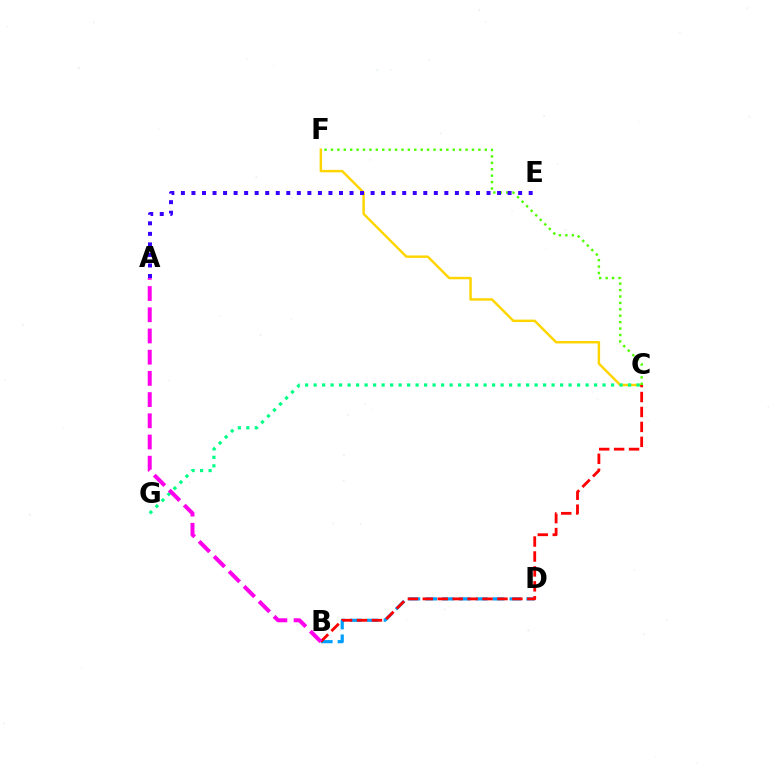{('B', 'D'): [{'color': '#009eff', 'line_style': 'dashed', 'thickness': 2.29}], ('C', 'F'): [{'color': '#ffd500', 'line_style': 'solid', 'thickness': 1.77}, {'color': '#4fff00', 'line_style': 'dotted', 'thickness': 1.74}], ('B', 'C'): [{'color': '#ff0000', 'line_style': 'dashed', 'thickness': 2.03}], ('C', 'G'): [{'color': '#00ff86', 'line_style': 'dotted', 'thickness': 2.31}], ('A', 'E'): [{'color': '#3700ff', 'line_style': 'dotted', 'thickness': 2.86}], ('A', 'B'): [{'color': '#ff00ed', 'line_style': 'dashed', 'thickness': 2.88}]}